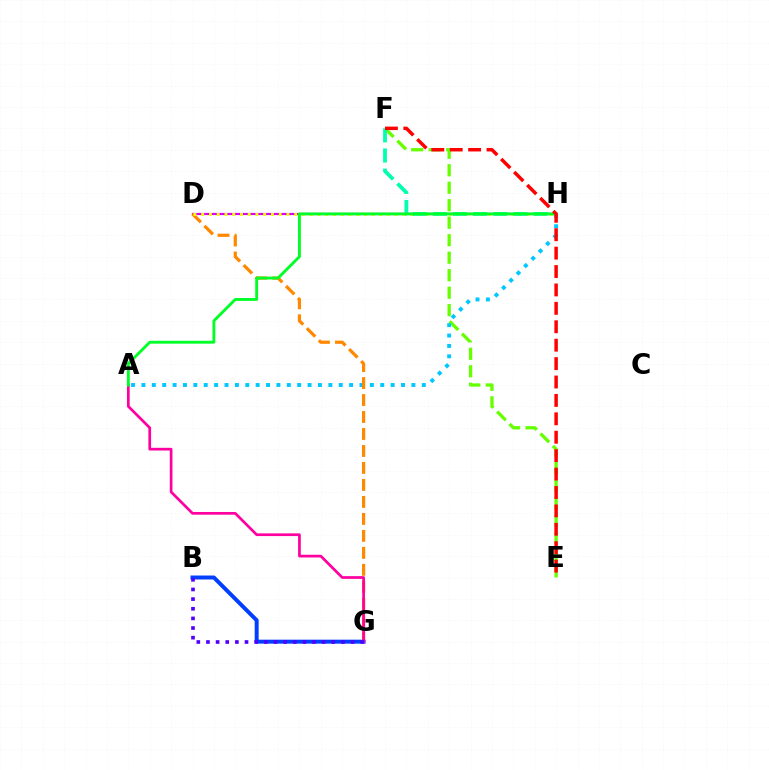{('E', 'F'): [{'color': '#66ff00', 'line_style': 'dashed', 'thickness': 2.38}, {'color': '#ff0000', 'line_style': 'dashed', 'thickness': 2.5}], ('A', 'H'): [{'color': '#00c7ff', 'line_style': 'dotted', 'thickness': 2.82}, {'color': '#00ff27', 'line_style': 'solid', 'thickness': 2.06}], ('D', 'H'): [{'color': '#d600ff', 'line_style': 'solid', 'thickness': 1.58}, {'color': '#eeff00', 'line_style': 'dotted', 'thickness': 2.1}], ('D', 'G'): [{'color': '#ff8800', 'line_style': 'dashed', 'thickness': 2.31}], ('B', 'G'): [{'color': '#003fff', 'line_style': 'solid', 'thickness': 2.86}, {'color': '#4f00ff', 'line_style': 'dotted', 'thickness': 2.62}], ('F', 'H'): [{'color': '#00ffaf', 'line_style': 'dashed', 'thickness': 2.74}], ('A', 'G'): [{'color': '#ff00a0', 'line_style': 'solid', 'thickness': 1.95}]}